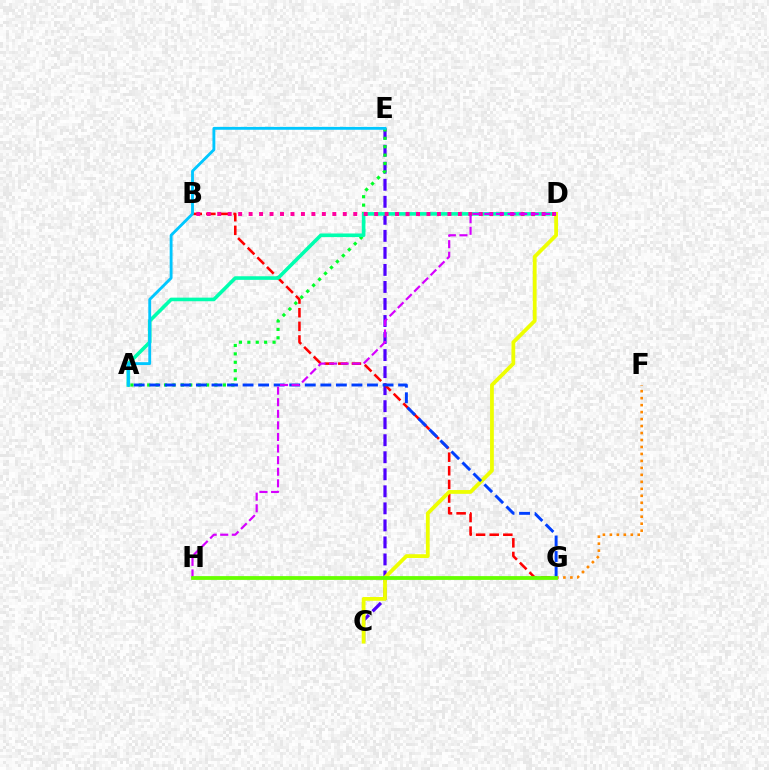{('C', 'E'): [{'color': '#4f00ff', 'line_style': 'dashed', 'thickness': 2.31}], ('A', 'E'): [{'color': '#00ff27', 'line_style': 'dotted', 'thickness': 2.28}, {'color': '#00c7ff', 'line_style': 'solid', 'thickness': 2.06}], ('B', 'G'): [{'color': '#ff0000', 'line_style': 'dashed', 'thickness': 1.85}], ('A', 'D'): [{'color': '#00ffaf', 'line_style': 'solid', 'thickness': 2.59}], ('C', 'D'): [{'color': '#eeff00', 'line_style': 'solid', 'thickness': 2.72}], ('F', 'G'): [{'color': '#ff8800', 'line_style': 'dotted', 'thickness': 1.89}], ('B', 'D'): [{'color': '#ff00a0', 'line_style': 'dotted', 'thickness': 2.84}], ('A', 'G'): [{'color': '#003fff', 'line_style': 'dashed', 'thickness': 2.11}], ('D', 'H'): [{'color': '#d600ff', 'line_style': 'dashed', 'thickness': 1.57}], ('G', 'H'): [{'color': '#66ff00', 'line_style': 'solid', 'thickness': 2.73}]}